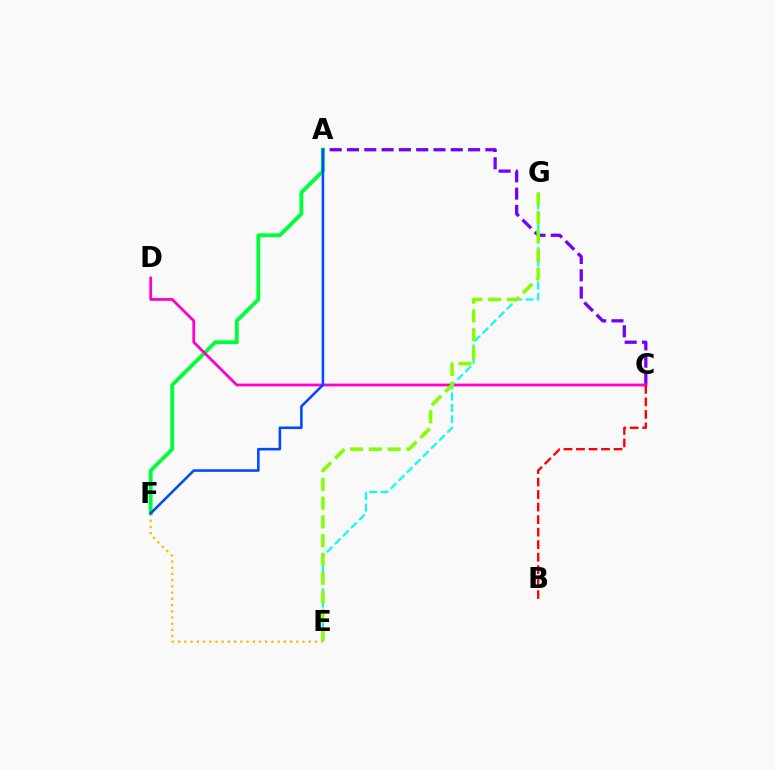{('A', 'C'): [{'color': '#7200ff', 'line_style': 'dashed', 'thickness': 2.35}], ('A', 'F'): [{'color': '#00ff39', 'line_style': 'solid', 'thickness': 2.76}, {'color': '#004bff', 'line_style': 'solid', 'thickness': 1.86}], ('C', 'D'): [{'color': '#ff00cf', 'line_style': 'solid', 'thickness': 2.01}], ('B', 'C'): [{'color': '#ff0000', 'line_style': 'dashed', 'thickness': 1.7}], ('E', 'G'): [{'color': '#00fff6', 'line_style': 'dashed', 'thickness': 1.55}, {'color': '#84ff00', 'line_style': 'dashed', 'thickness': 2.55}], ('E', 'F'): [{'color': '#ffbd00', 'line_style': 'dotted', 'thickness': 1.69}]}